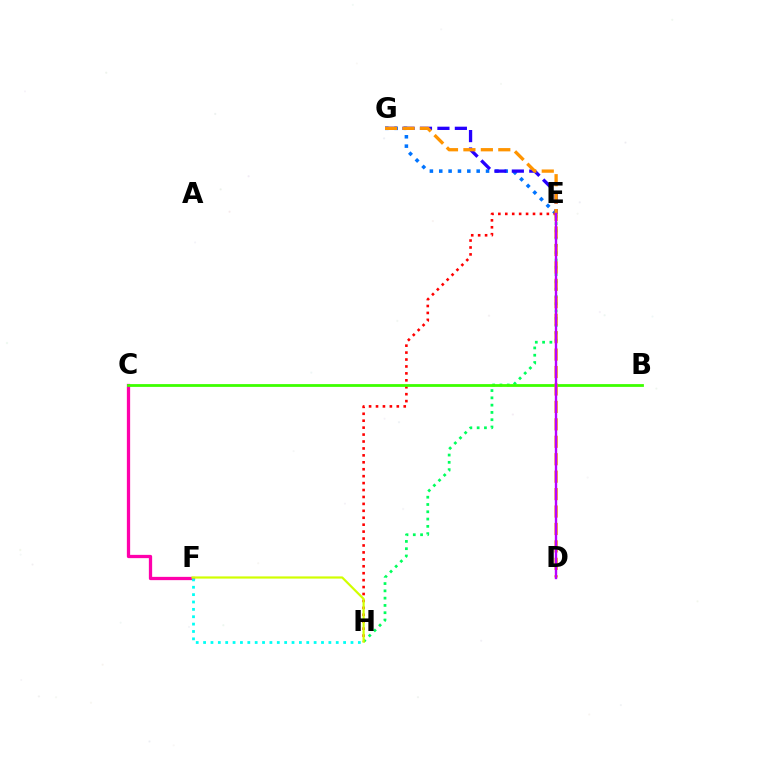{('E', 'G'): [{'color': '#0074ff', 'line_style': 'dotted', 'thickness': 2.54}, {'color': '#2500ff', 'line_style': 'dashed', 'thickness': 2.37}], ('E', 'H'): [{'color': '#00ff5c', 'line_style': 'dotted', 'thickness': 1.98}, {'color': '#ff0000', 'line_style': 'dotted', 'thickness': 1.88}], ('C', 'F'): [{'color': '#ff00ac', 'line_style': 'solid', 'thickness': 2.36}], ('B', 'C'): [{'color': '#3dff00', 'line_style': 'solid', 'thickness': 2.01}], ('D', 'G'): [{'color': '#ff9400', 'line_style': 'dashed', 'thickness': 2.37}], ('F', 'H'): [{'color': '#00fff6', 'line_style': 'dotted', 'thickness': 2.0}, {'color': '#d1ff00', 'line_style': 'solid', 'thickness': 1.58}], ('D', 'E'): [{'color': '#b900ff', 'line_style': 'solid', 'thickness': 1.71}]}